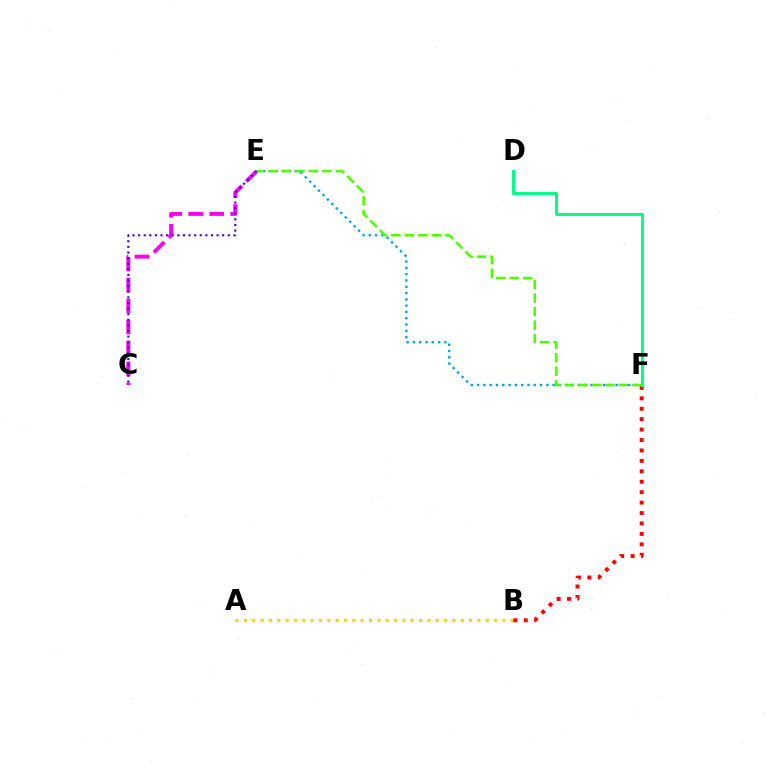{('E', 'F'): [{'color': '#009eff', 'line_style': 'dotted', 'thickness': 1.71}, {'color': '#4fff00', 'line_style': 'dashed', 'thickness': 1.84}], ('A', 'B'): [{'color': '#ffd500', 'line_style': 'dotted', 'thickness': 2.27}], ('C', 'E'): [{'color': '#ff00ed', 'line_style': 'dashed', 'thickness': 2.85}, {'color': '#3700ff', 'line_style': 'dotted', 'thickness': 1.52}], ('B', 'F'): [{'color': '#ff0000', 'line_style': 'dotted', 'thickness': 2.83}], ('D', 'F'): [{'color': '#00ff86', 'line_style': 'solid', 'thickness': 2.16}]}